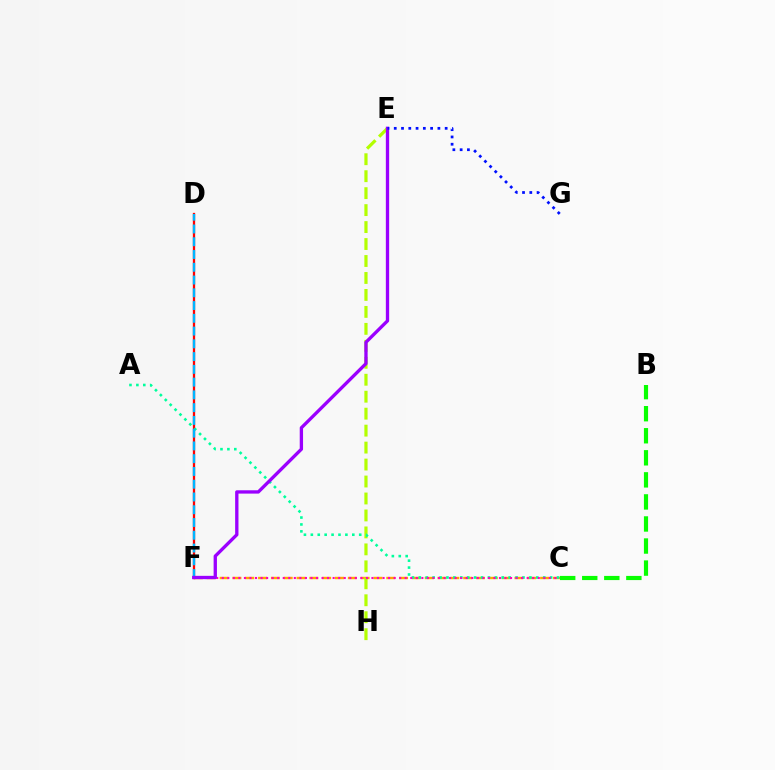{('C', 'F'): [{'color': '#ffa500', 'line_style': 'dashed', 'thickness': 1.74}, {'color': '#ff00bd', 'line_style': 'dotted', 'thickness': 1.51}], ('D', 'F'): [{'color': '#ff0000', 'line_style': 'solid', 'thickness': 1.65}, {'color': '#00b5ff', 'line_style': 'dashed', 'thickness': 1.73}], ('E', 'H'): [{'color': '#b3ff00', 'line_style': 'dashed', 'thickness': 2.3}], ('A', 'C'): [{'color': '#00ff9d', 'line_style': 'dotted', 'thickness': 1.88}], ('E', 'F'): [{'color': '#9b00ff', 'line_style': 'solid', 'thickness': 2.39}], ('B', 'C'): [{'color': '#08ff00', 'line_style': 'dashed', 'thickness': 3.0}], ('E', 'G'): [{'color': '#0010ff', 'line_style': 'dotted', 'thickness': 1.98}]}